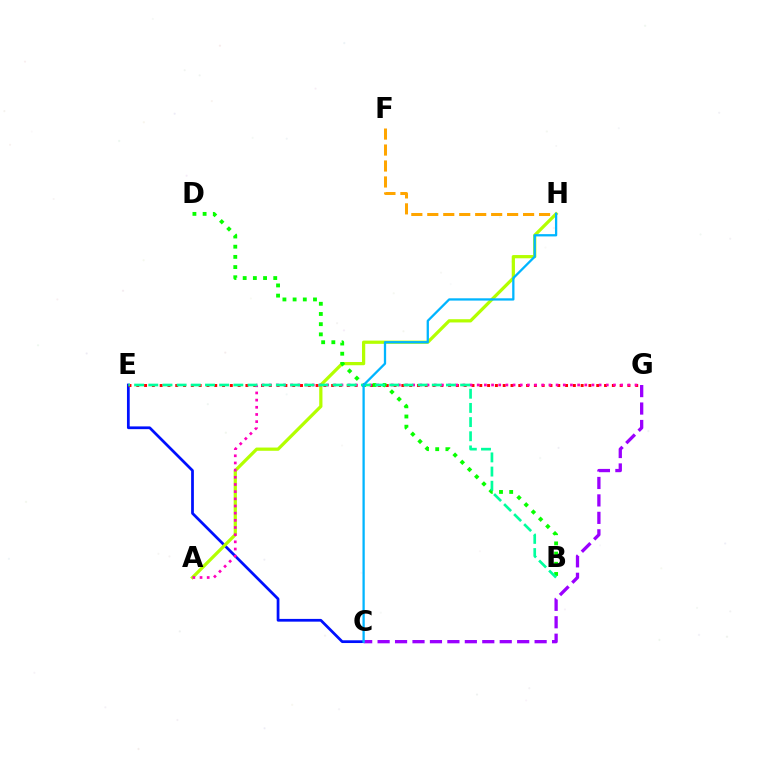{('C', 'E'): [{'color': '#0010ff', 'line_style': 'solid', 'thickness': 1.98}], ('A', 'H'): [{'color': '#b3ff00', 'line_style': 'solid', 'thickness': 2.33}], ('E', 'G'): [{'color': '#ff0000', 'line_style': 'dotted', 'thickness': 2.12}], ('F', 'H'): [{'color': '#ffa500', 'line_style': 'dashed', 'thickness': 2.17}], ('C', 'G'): [{'color': '#9b00ff', 'line_style': 'dashed', 'thickness': 2.37}], ('A', 'G'): [{'color': '#ff00bd', 'line_style': 'dotted', 'thickness': 1.95}], ('B', 'D'): [{'color': '#08ff00', 'line_style': 'dotted', 'thickness': 2.77}], ('B', 'E'): [{'color': '#00ff9d', 'line_style': 'dashed', 'thickness': 1.93}], ('C', 'H'): [{'color': '#00b5ff', 'line_style': 'solid', 'thickness': 1.65}]}